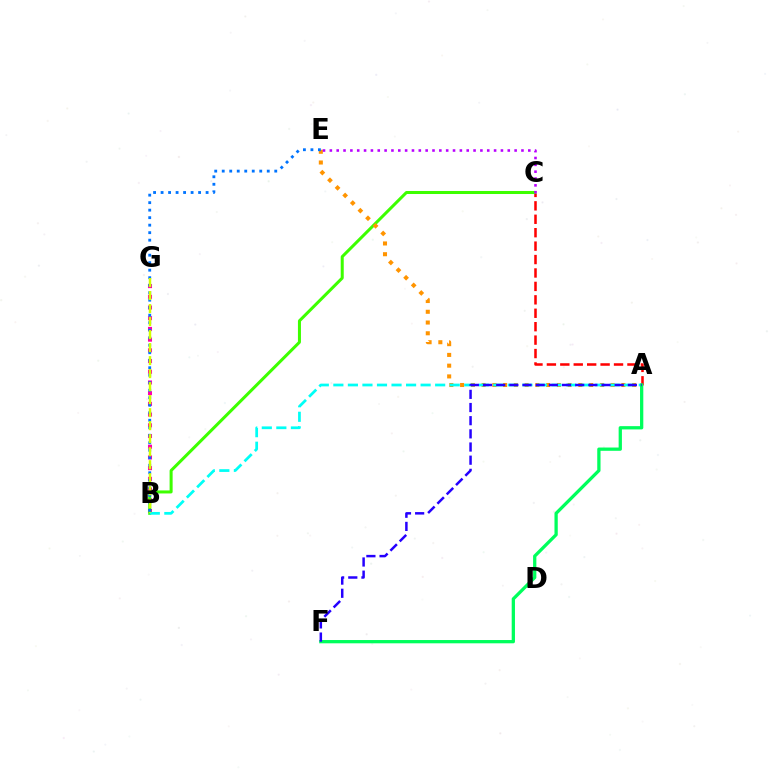{('B', 'G'): [{'color': '#ff00ac', 'line_style': 'dotted', 'thickness': 2.91}, {'color': '#d1ff00', 'line_style': 'dashed', 'thickness': 1.77}], ('A', 'C'): [{'color': '#ff0000', 'line_style': 'dashed', 'thickness': 1.82}], ('B', 'C'): [{'color': '#3dff00', 'line_style': 'solid', 'thickness': 2.18}], ('A', 'E'): [{'color': '#ff9400', 'line_style': 'dotted', 'thickness': 2.92}], ('A', 'B'): [{'color': '#00fff6', 'line_style': 'dashed', 'thickness': 1.98}], ('B', 'E'): [{'color': '#0074ff', 'line_style': 'dotted', 'thickness': 2.04}], ('A', 'F'): [{'color': '#00ff5c', 'line_style': 'solid', 'thickness': 2.36}, {'color': '#2500ff', 'line_style': 'dashed', 'thickness': 1.79}], ('C', 'E'): [{'color': '#b900ff', 'line_style': 'dotted', 'thickness': 1.86}]}